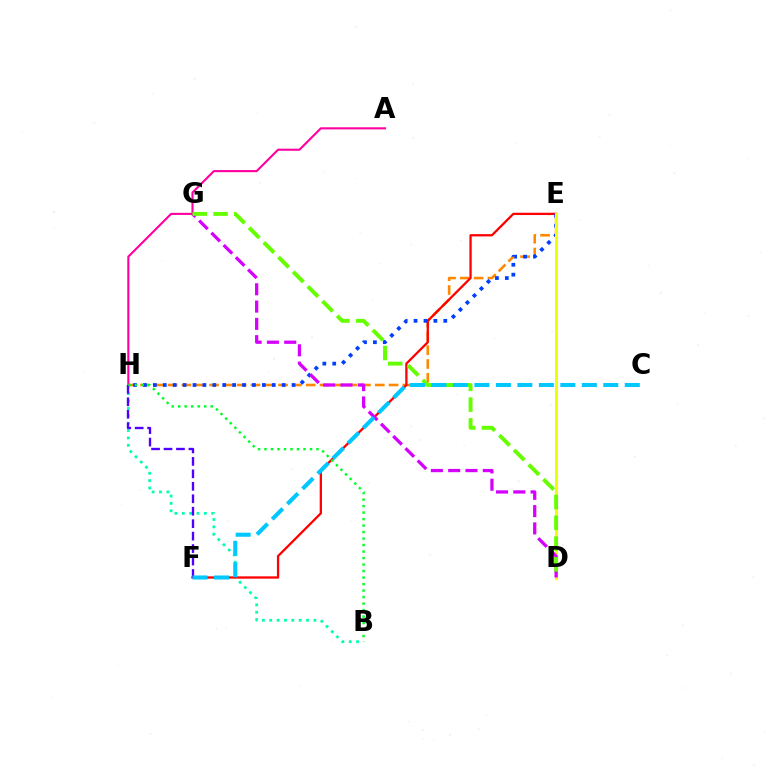{('B', 'H'): [{'color': '#00ffaf', 'line_style': 'dotted', 'thickness': 2.0}, {'color': '#00ff27', 'line_style': 'dotted', 'thickness': 1.77}], ('E', 'H'): [{'color': '#ff8800', 'line_style': 'dashed', 'thickness': 1.88}, {'color': '#003fff', 'line_style': 'dotted', 'thickness': 2.69}], ('A', 'H'): [{'color': '#ff00a0', 'line_style': 'solid', 'thickness': 1.52}], ('E', 'F'): [{'color': '#ff0000', 'line_style': 'solid', 'thickness': 1.65}], ('D', 'E'): [{'color': '#eeff00', 'line_style': 'solid', 'thickness': 2.18}], ('D', 'G'): [{'color': '#d600ff', 'line_style': 'dashed', 'thickness': 2.35}, {'color': '#66ff00', 'line_style': 'dashed', 'thickness': 2.82}], ('F', 'H'): [{'color': '#4f00ff', 'line_style': 'dashed', 'thickness': 1.69}], ('C', 'F'): [{'color': '#00c7ff', 'line_style': 'dashed', 'thickness': 2.92}]}